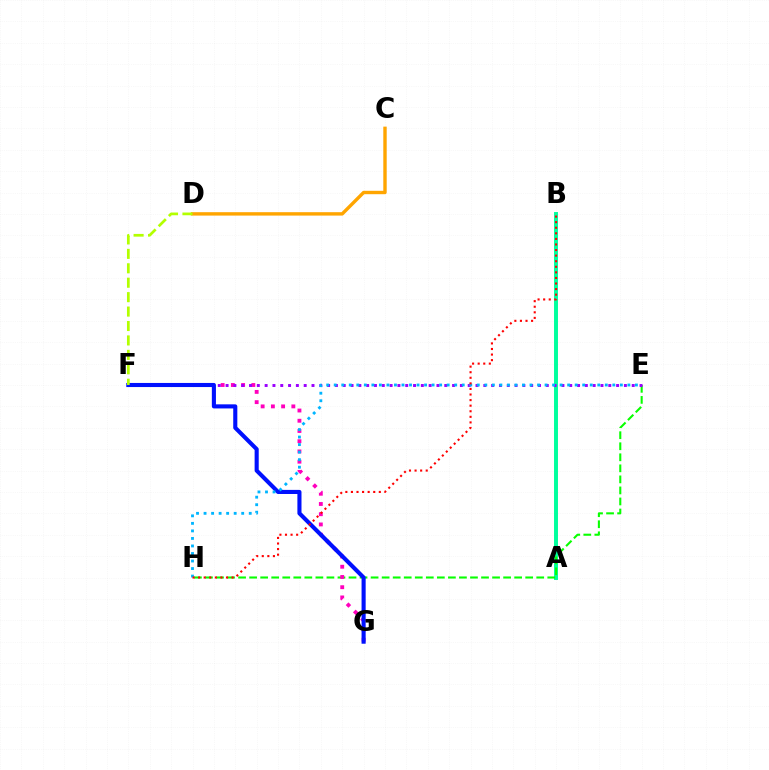{('A', 'B'): [{'color': '#00ff9d', 'line_style': 'solid', 'thickness': 2.84}], ('E', 'H'): [{'color': '#08ff00', 'line_style': 'dashed', 'thickness': 1.5}, {'color': '#00b5ff', 'line_style': 'dotted', 'thickness': 2.05}], ('F', 'G'): [{'color': '#ff00bd', 'line_style': 'dotted', 'thickness': 2.78}, {'color': '#0010ff', 'line_style': 'solid', 'thickness': 2.95}], ('E', 'F'): [{'color': '#9b00ff', 'line_style': 'dotted', 'thickness': 2.12}], ('C', 'D'): [{'color': '#ffa500', 'line_style': 'solid', 'thickness': 2.45}], ('D', 'F'): [{'color': '#b3ff00', 'line_style': 'dashed', 'thickness': 1.96}], ('B', 'H'): [{'color': '#ff0000', 'line_style': 'dotted', 'thickness': 1.52}]}